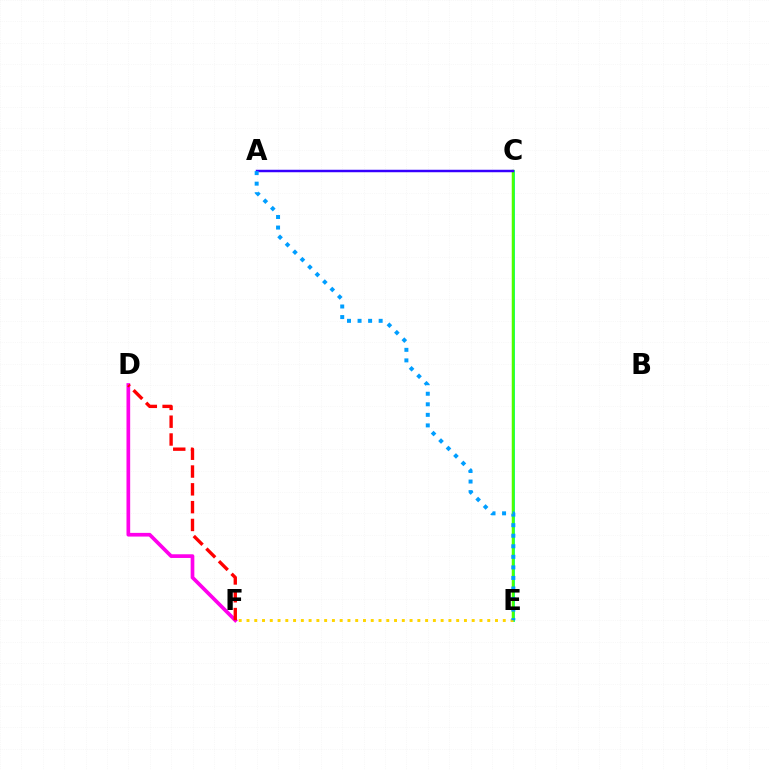{('D', 'F'): [{'color': '#ff00ed', 'line_style': 'solid', 'thickness': 2.66}, {'color': '#ff0000', 'line_style': 'dashed', 'thickness': 2.42}], ('C', 'E'): [{'color': '#00ff86', 'line_style': 'solid', 'thickness': 2.08}, {'color': '#4fff00', 'line_style': 'solid', 'thickness': 1.8}], ('E', 'F'): [{'color': '#ffd500', 'line_style': 'dotted', 'thickness': 2.11}], ('A', 'C'): [{'color': '#3700ff', 'line_style': 'solid', 'thickness': 1.78}], ('A', 'E'): [{'color': '#009eff', 'line_style': 'dotted', 'thickness': 2.87}]}